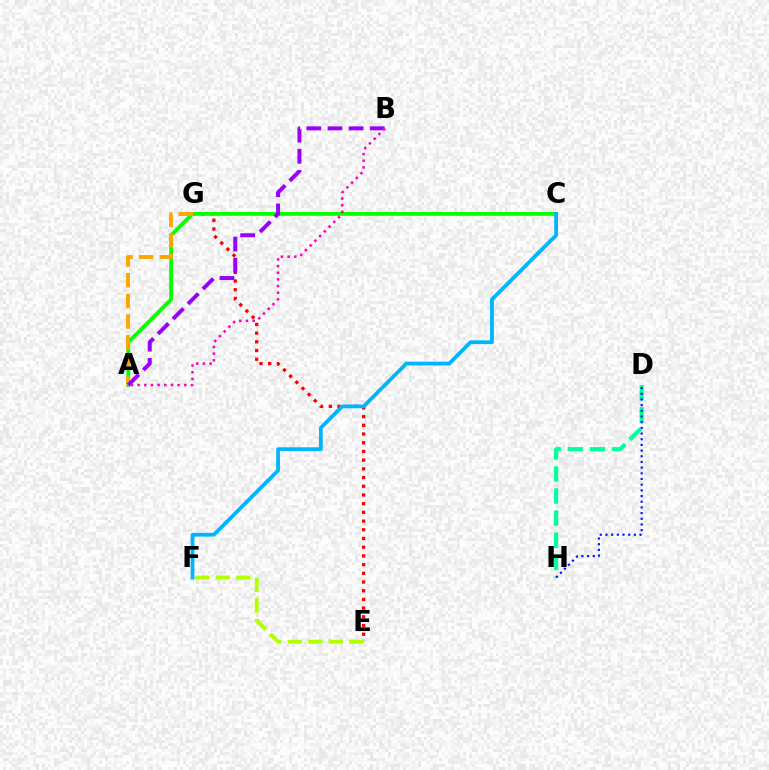{('E', 'G'): [{'color': '#ff0000', 'line_style': 'dotted', 'thickness': 2.37}], ('A', 'C'): [{'color': '#08ff00', 'line_style': 'solid', 'thickness': 2.76}], ('D', 'H'): [{'color': '#00ff9d', 'line_style': 'dashed', 'thickness': 3.0}, {'color': '#0010ff', 'line_style': 'dotted', 'thickness': 1.54}], ('A', 'G'): [{'color': '#ffa500', 'line_style': 'dashed', 'thickness': 2.81}], ('C', 'F'): [{'color': '#00b5ff', 'line_style': 'solid', 'thickness': 2.72}], ('A', 'B'): [{'color': '#9b00ff', 'line_style': 'dashed', 'thickness': 2.87}, {'color': '#ff00bd', 'line_style': 'dotted', 'thickness': 1.81}], ('E', 'F'): [{'color': '#b3ff00', 'line_style': 'dashed', 'thickness': 2.79}]}